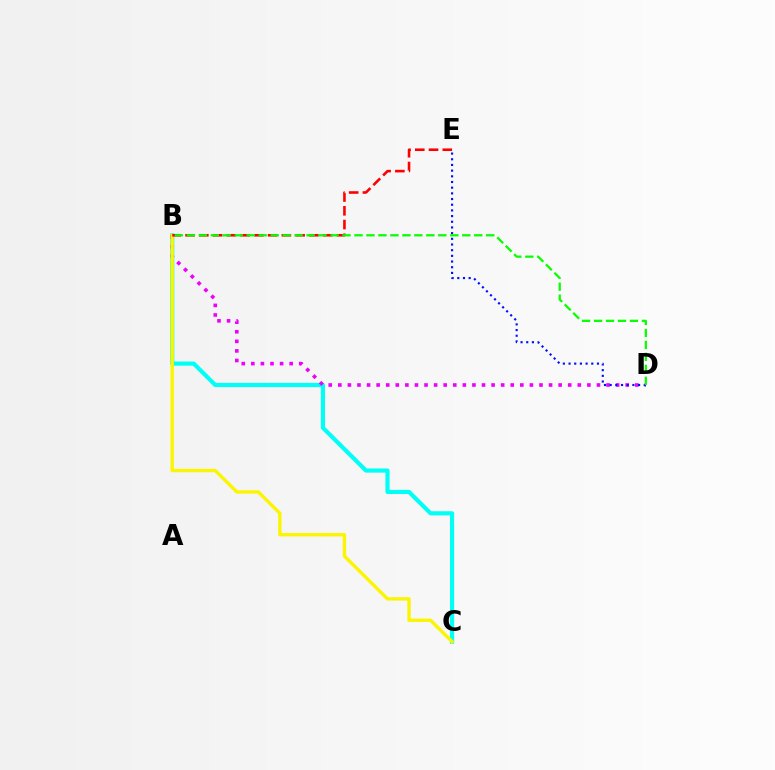{('B', 'C'): [{'color': '#00fff6', 'line_style': 'solid', 'thickness': 2.99}, {'color': '#fcf500', 'line_style': 'solid', 'thickness': 2.42}], ('B', 'D'): [{'color': '#ee00ff', 'line_style': 'dotted', 'thickness': 2.6}, {'color': '#08ff00', 'line_style': 'dashed', 'thickness': 1.63}], ('D', 'E'): [{'color': '#0010ff', 'line_style': 'dotted', 'thickness': 1.54}], ('B', 'E'): [{'color': '#ff0000', 'line_style': 'dashed', 'thickness': 1.87}]}